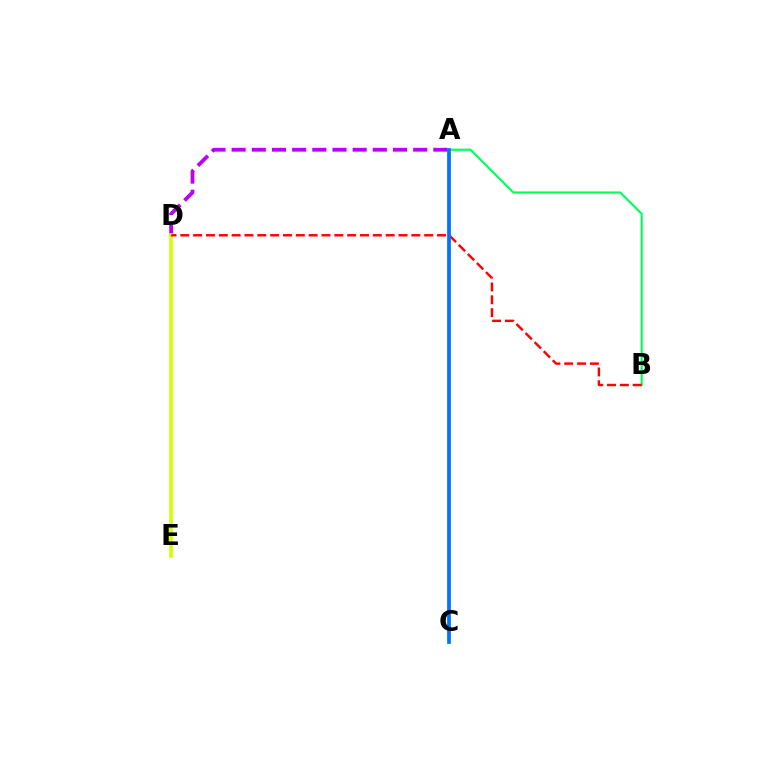{('A', 'D'): [{'color': '#b900ff', 'line_style': 'dashed', 'thickness': 2.74}], ('D', 'E'): [{'color': '#d1ff00', 'line_style': 'solid', 'thickness': 2.61}], ('A', 'B'): [{'color': '#00ff5c', 'line_style': 'solid', 'thickness': 1.54}], ('B', 'D'): [{'color': '#ff0000', 'line_style': 'dashed', 'thickness': 1.74}], ('A', 'C'): [{'color': '#0074ff', 'line_style': 'solid', 'thickness': 2.69}]}